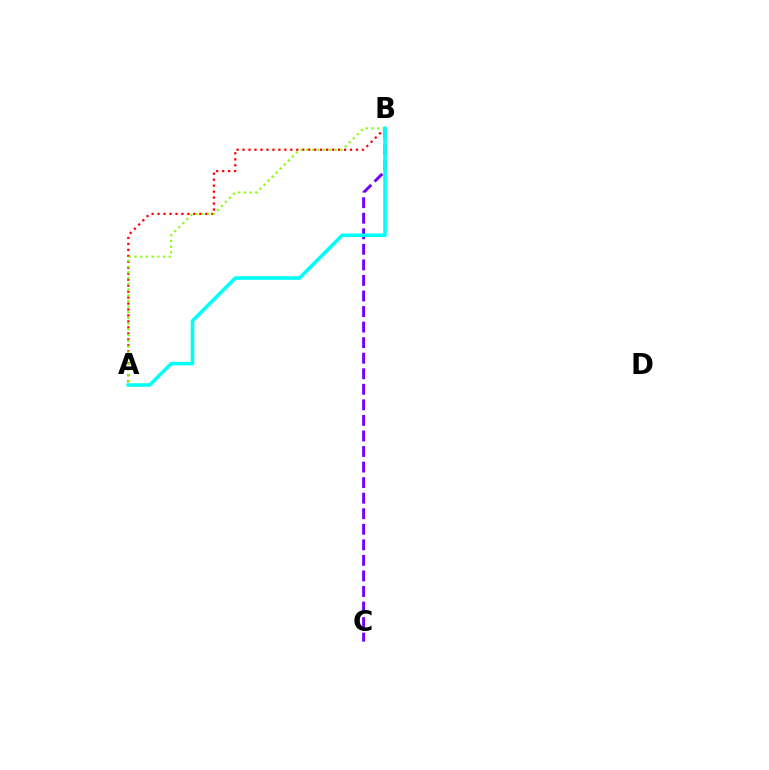{('B', 'C'): [{'color': '#7200ff', 'line_style': 'dashed', 'thickness': 2.11}], ('A', 'B'): [{'color': '#ff0000', 'line_style': 'dotted', 'thickness': 1.62}, {'color': '#84ff00', 'line_style': 'dotted', 'thickness': 1.55}, {'color': '#00fff6', 'line_style': 'solid', 'thickness': 2.57}]}